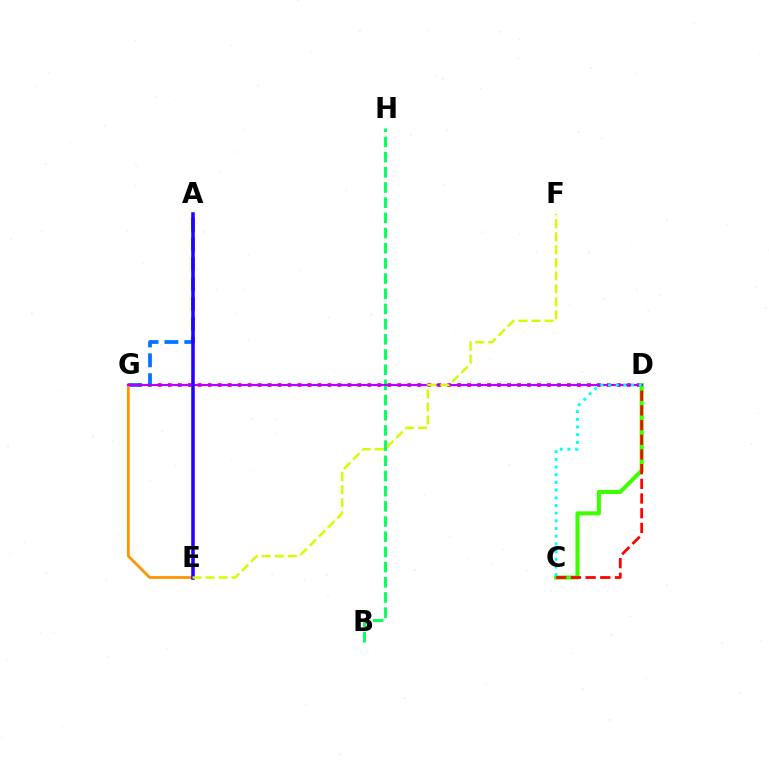{('B', 'H'): [{'color': '#00ff5c', 'line_style': 'dashed', 'thickness': 2.06}], ('D', 'G'): [{'color': '#ff00ac', 'line_style': 'dotted', 'thickness': 2.71}, {'color': '#b900ff', 'line_style': 'solid', 'thickness': 1.56}], ('A', 'G'): [{'color': '#0074ff', 'line_style': 'dashed', 'thickness': 2.7}], ('C', 'D'): [{'color': '#3dff00', 'line_style': 'solid', 'thickness': 2.93}, {'color': '#ff0000', 'line_style': 'dashed', 'thickness': 2.0}, {'color': '#00fff6', 'line_style': 'dotted', 'thickness': 2.09}], ('E', 'G'): [{'color': '#ff9400', 'line_style': 'solid', 'thickness': 1.99}], ('A', 'E'): [{'color': '#2500ff', 'line_style': 'solid', 'thickness': 2.55}], ('E', 'F'): [{'color': '#d1ff00', 'line_style': 'dashed', 'thickness': 1.77}]}